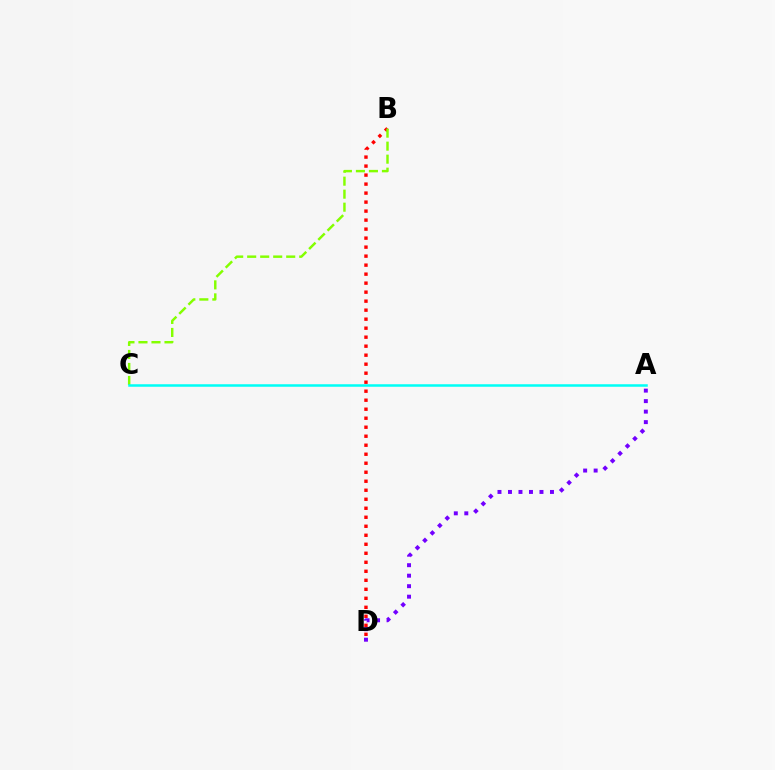{('B', 'D'): [{'color': '#ff0000', 'line_style': 'dotted', 'thickness': 2.45}], ('B', 'C'): [{'color': '#84ff00', 'line_style': 'dashed', 'thickness': 1.77}], ('A', 'C'): [{'color': '#00fff6', 'line_style': 'solid', 'thickness': 1.81}], ('A', 'D'): [{'color': '#7200ff', 'line_style': 'dotted', 'thickness': 2.85}]}